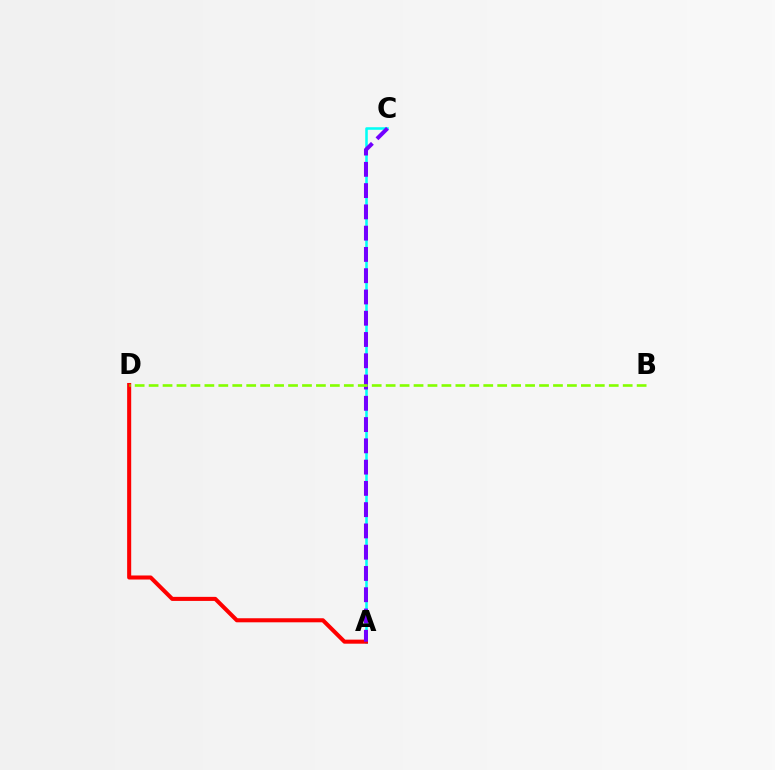{('A', 'C'): [{'color': '#00fff6', 'line_style': 'solid', 'thickness': 1.84}, {'color': '#7200ff', 'line_style': 'dashed', 'thickness': 2.89}], ('A', 'D'): [{'color': '#ff0000', 'line_style': 'solid', 'thickness': 2.92}], ('B', 'D'): [{'color': '#84ff00', 'line_style': 'dashed', 'thickness': 1.89}]}